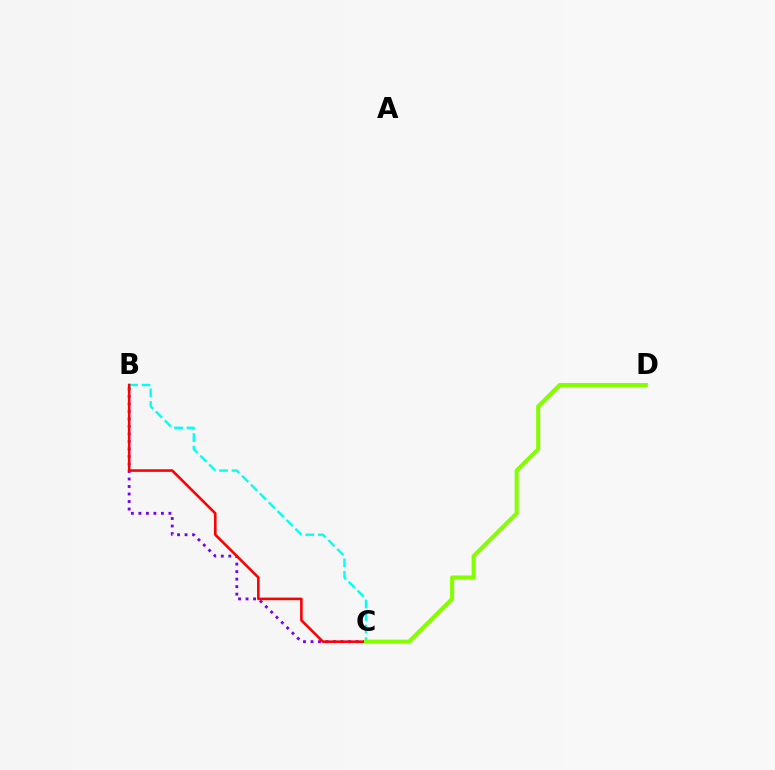{('B', 'C'): [{'color': '#7200ff', 'line_style': 'dotted', 'thickness': 2.04}, {'color': '#00fff6', 'line_style': 'dashed', 'thickness': 1.7}, {'color': '#ff0000', 'line_style': 'solid', 'thickness': 1.87}], ('C', 'D'): [{'color': '#84ff00', 'line_style': 'solid', 'thickness': 2.92}]}